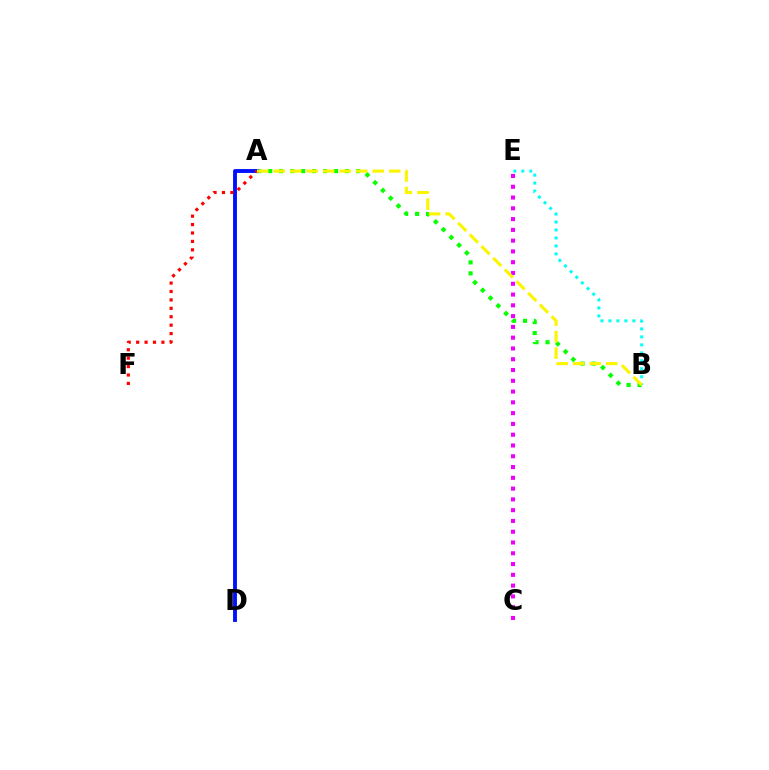{('C', 'E'): [{'color': '#ee00ff', 'line_style': 'dotted', 'thickness': 2.93}], ('A', 'B'): [{'color': '#08ff00', 'line_style': 'dotted', 'thickness': 2.98}, {'color': '#fcf500', 'line_style': 'dashed', 'thickness': 2.24}], ('A', 'D'): [{'color': '#0010ff', 'line_style': 'solid', 'thickness': 2.78}], ('B', 'E'): [{'color': '#00fff6', 'line_style': 'dotted', 'thickness': 2.17}], ('A', 'F'): [{'color': '#ff0000', 'line_style': 'dotted', 'thickness': 2.29}]}